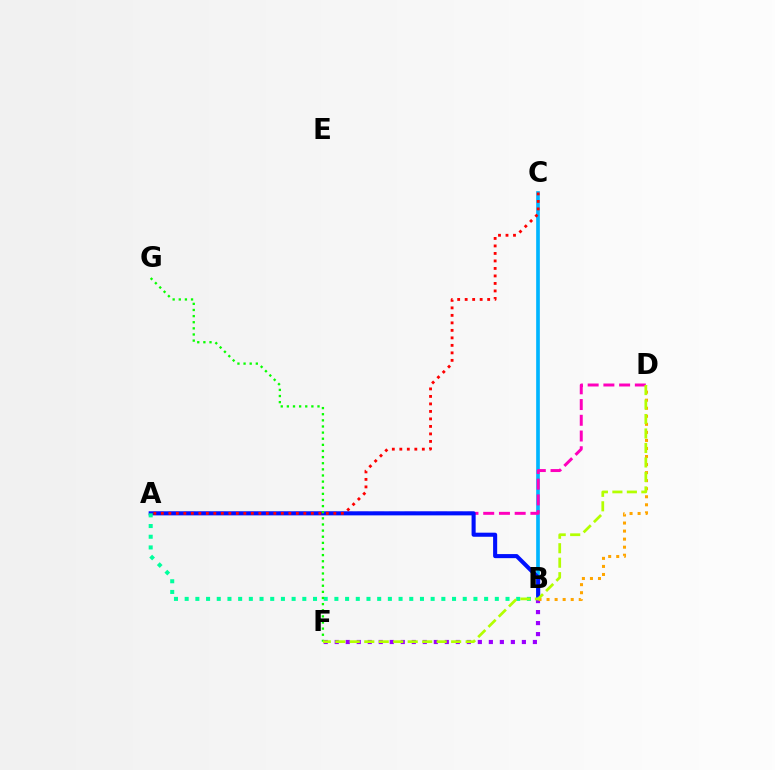{('B', 'C'): [{'color': '#00b5ff', 'line_style': 'solid', 'thickness': 2.64}], ('A', 'D'): [{'color': '#ff00bd', 'line_style': 'dashed', 'thickness': 2.14}], ('A', 'B'): [{'color': '#0010ff', 'line_style': 'solid', 'thickness': 2.93}, {'color': '#00ff9d', 'line_style': 'dotted', 'thickness': 2.91}], ('B', 'F'): [{'color': '#9b00ff', 'line_style': 'dotted', 'thickness': 2.99}], ('F', 'G'): [{'color': '#08ff00', 'line_style': 'dotted', 'thickness': 1.66}], ('B', 'D'): [{'color': '#ffa500', 'line_style': 'dotted', 'thickness': 2.19}], ('D', 'F'): [{'color': '#b3ff00', 'line_style': 'dashed', 'thickness': 1.97}], ('A', 'C'): [{'color': '#ff0000', 'line_style': 'dotted', 'thickness': 2.04}]}